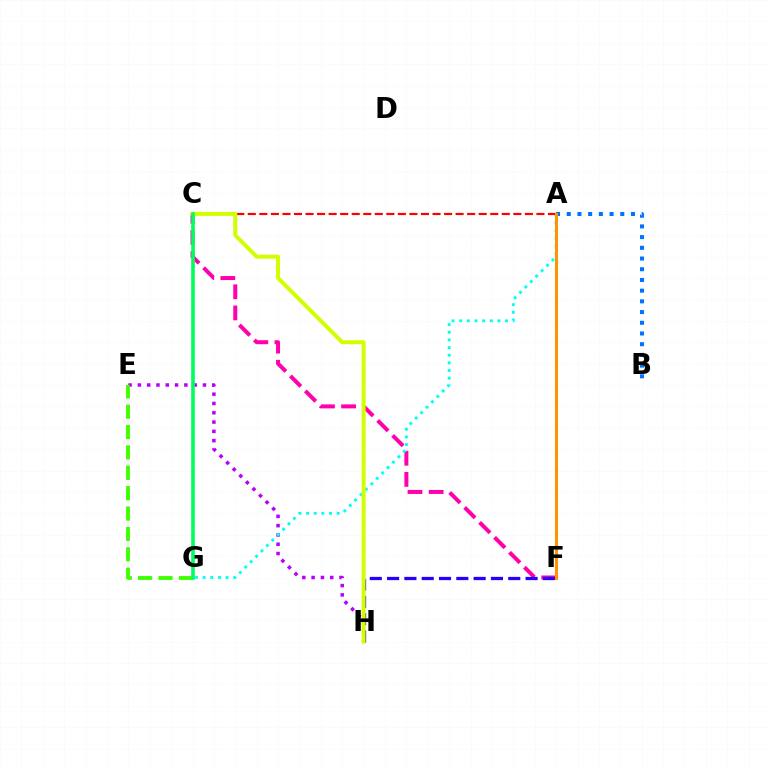{('E', 'H'): [{'color': '#b900ff', 'line_style': 'dotted', 'thickness': 2.53}], ('C', 'F'): [{'color': '#ff00ac', 'line_style': 'dashed', 'thickness': 2.87}], ('F', 'H'): [{'color': '#2500ff', 'line_style': 'dashed', 'thickness': 2.35}], ('A', 'G'): [{'color': '#00fff6', 'line_style': 'dotted', 'thickness': 2.08}], ('A', 'C'): [{'color': '#ff0000', 'line_style': 'dashed', 'thickness': 1.57}], ('C', 'H'): [{'color': '#d1ff00', 'line_style': 'solid', 'thickness': 2.87}], ('E', 'G'): [{'color': '#3dff00', 'line_style': 'dashed', 'thickness': 2.77}], ('C', 'G'): [{'color': '#00ff5c', 'line_style': 'solid', 'thickness': 2.61}], ('A', 'B'): [{'color': '#0074ff', 'line_style': 'dotted', 'thickness': 2.91}], ('A', 'F'): [{'color': '#ff9400', 'line_style': 'solid', 'thickness': 2.2}]}